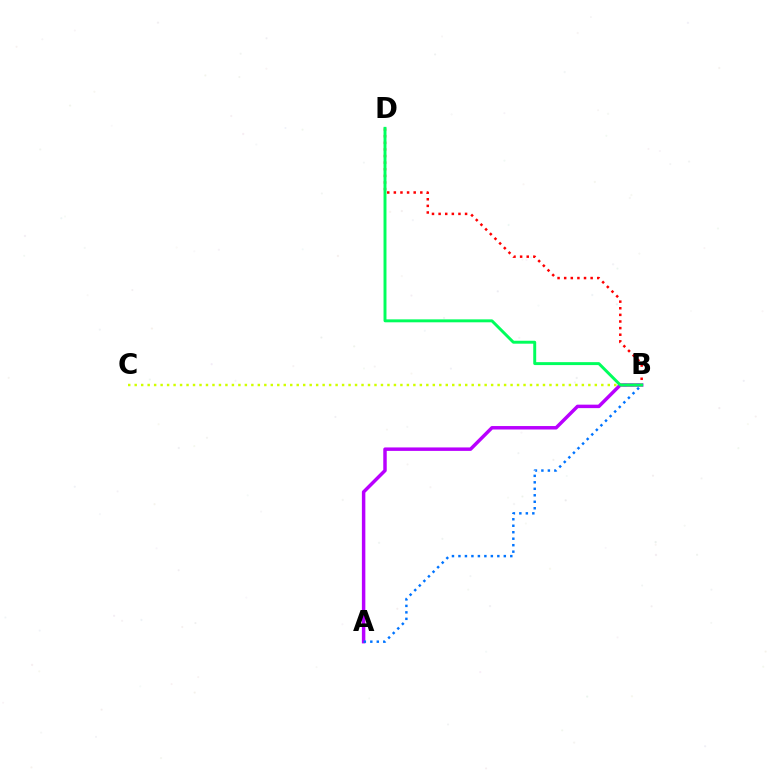{('A', 'B'): [{'color': '#b900ff', 'line_style': 'solid', 'thickness': 2.49}, {'color': '#0074ff', 'line_style': 'dotted', 'thickness': 1.76}], ('B', 'D'): [{'color': '#ff0000', 'line_style': 'dotted', 'thickness': 1.8}, {'color': '#00ff5c', 'line_style': 'solid', 'thickness': 2.12}], ('B', 'C'): [{'color': '#d1ff00', 'line_style': 'dotted', 'thickness': 1.76}]}